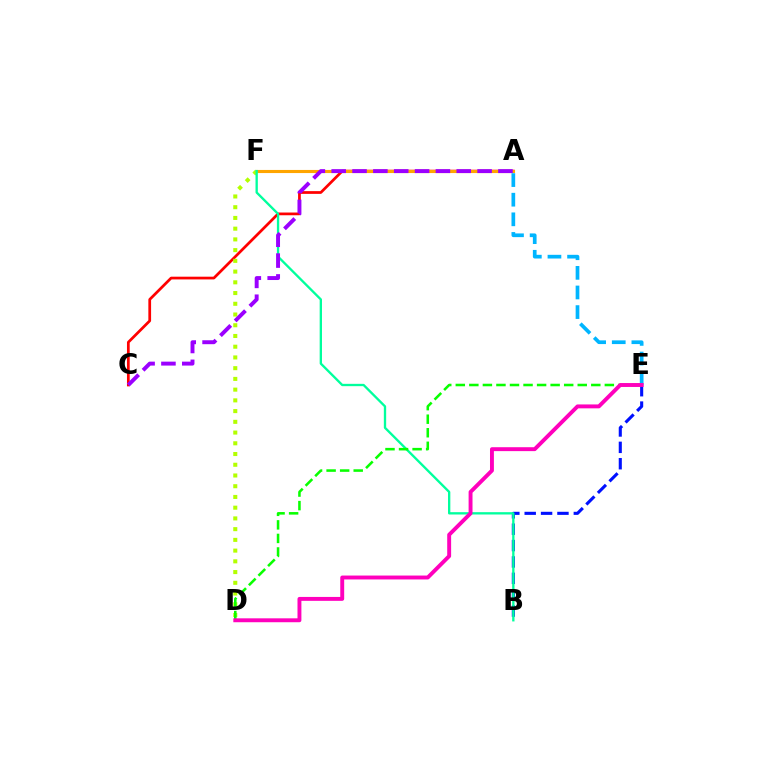{('B', 'E'): [{'color': '#0010ff', 'line_style': 'dashed', 'thickness': 2.22}], ('A', 'C'): [{'color': '#ff0000', 'line_style': 'solid', 'thickness': 1.97}, {'color': '#9b00ff', 'line_style': 'dashed', 'thickness': 2.83}], ('A', 'F'): [{'color': '#ffa500', 'line_style': 'solid', 'thickness': 2.24}], ('D', 'F'): [{'color': '#b3ff00', 'line_style': 'dotted', 'thickness': 2.92}], ('B', 'F'): [{'color': '#00ff9d', 'line_style': 'solid', 'thickness': 1.68}], ('A', 'E'): [{'color': '#00b5ff', 'line_style': 'dashed', 'thickness': 2.66}], ('D', 'E'): [{'color': '#08ff00', 'line_style': 'dashed', 'thickness': 1.84}, {'color': '#ff00bd', 'line_style': 'solid', 'thickness': 2.81}]}